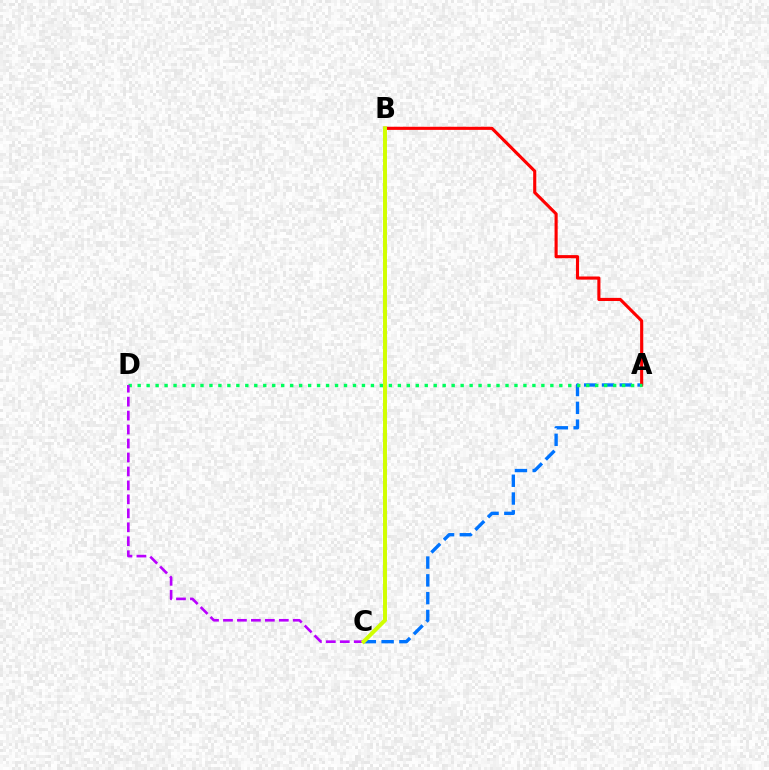{('A', 'C'): [{'color': '#0074ff', 'line_style': 'dashed', 'thickness': 2.42}], ('A', 'B'): [{'color': '#ff0000', 'line_style': 'solid', 'thickness': 2.24}], ('A', 'D'): [{'color': '#00ff5c', 'line_style': 'dotted', 'thickness': 2.44}], ('C', 'D'): [{'color': '#b900ff', 'line_style': 'dashed', 'thickness': 1.9}], ('B', 'C'): [{'color': '#d1ff00', 'line_style': 'solid', 'thickness': 2.84}]}